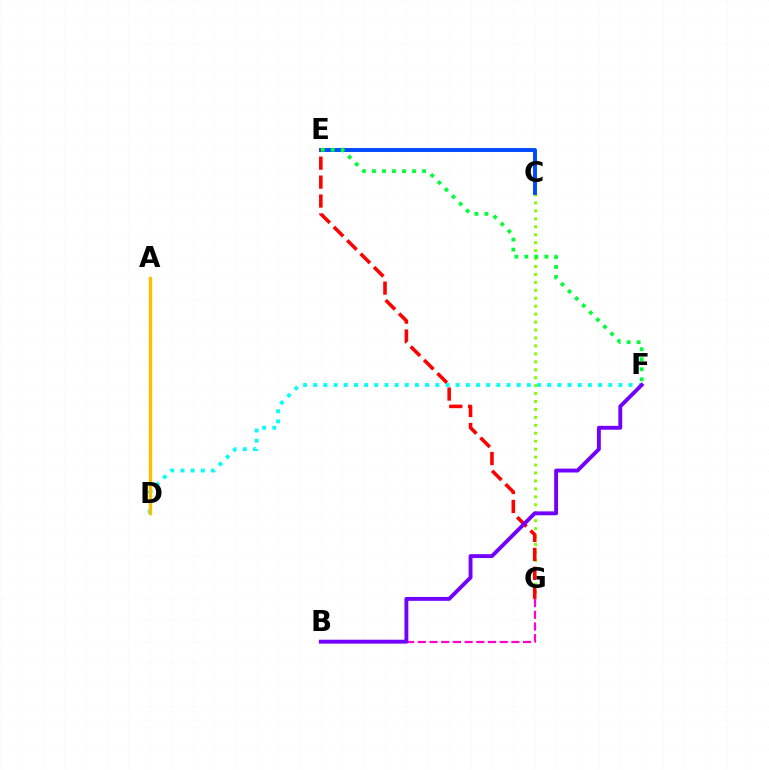{('D', 'F'): [{'color': '#00fff6', 'line_style': 'dotted', 'thickness': 2.76}], ('C', 'G'): [{'color': '#84ff00', 'line_style': 'dotted', 'thickness': 2.16}], ('C', 'E'): [{'color': '#004bff', 'line_style': 'solid', 'thickness': 2.83}], ('B', 'G'): [{'color': '#ff00cf', 'line_style': 'dashed', 'thickness': 1.59}], ('E', 'G'): [{'color': '#ff0000', 'line_style': 'dashed', 'thickness': 2.57}], ('E', 'F'): [{'color': '#00ff39', 'line_style': 'dotted', 'thickness': 2.72}], ('A', 'D'): [{'color': '#ffbd00', 'line_style': 'solid', 'thickness': 2.42}], ('B', 'F'): [{'color': '#7200ff', 'line_style': 'solid', 'thickness': 2.79}]}